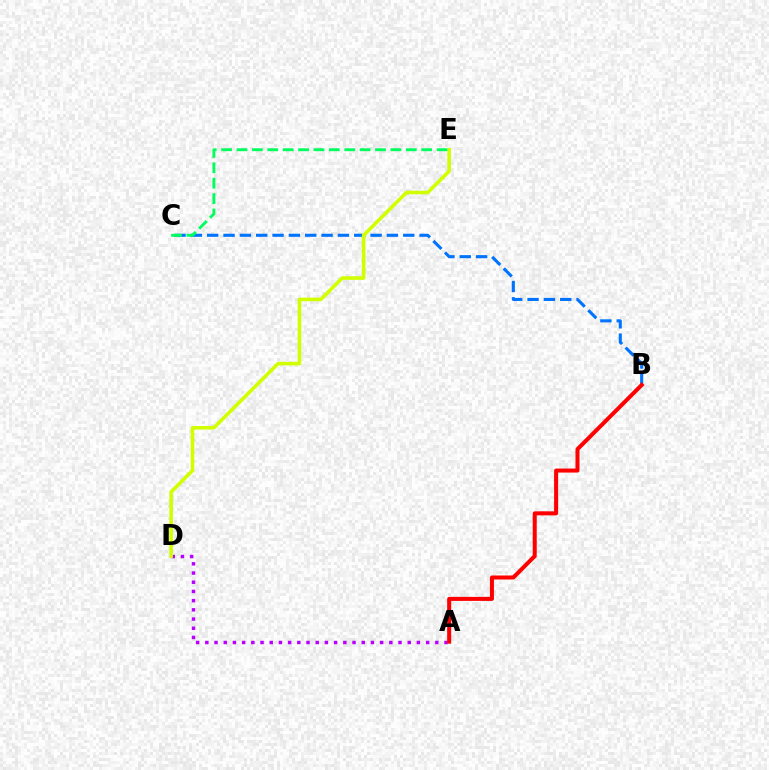{('B', 'C'): [{'color': '#0074ff', 'line_style': 'dashed', 'thickness': 2.22}], ('A', 'D'): [{'color': '#b900ff', 'line_style': 'dotted', 'thickness': 2.5}], ('A', 'B'): [{'color': '#ff0000', 'line_style': 'solid', 'thickness': 2.89}], ('D', 'E'): [{'color': '#d1ff00', 'line_style': 'solid', 'thickness': 2.58}], ('C', 'E'): [{'color': '#00ff5c', 'line_style': 'dashed', 'thickness': 2.09}]}